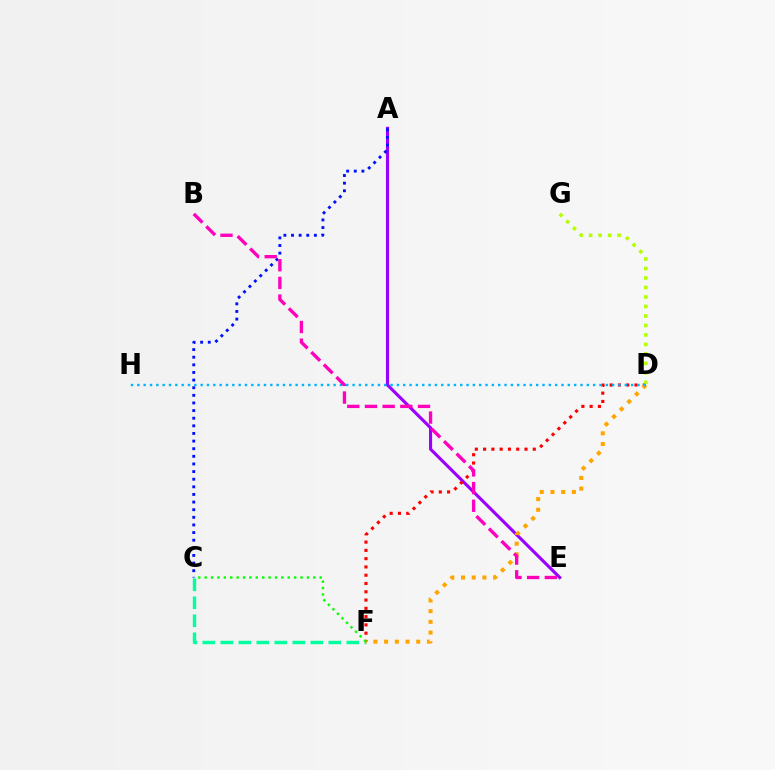{('C', 'F'): [{'color': '#00ff9d', 'line_style': 'dashed', 'thickness': 2.45}, {'color': '#08ff00', 'line_style': 'dotted', 'thickness': 1.74}], ('A', 'E'): [{'color': '#9b00ff', 'line_style': 'solid', 'thickness': 2.25}], ('D', 'F'): [{'color': '#ff0000', 'line_style': 'dotted', 'thickness': 2.25}, {'color': '#ffa500', 'line_style': 'dotted', 'thickness': 2.91}], ('A', 'C'): [{'color': '#0010ff', 'line_style': 'dotted', 'thickness': 2.07}], ('D', 'G'): [{'color': '#b3ff00', 'line_style': 'dotted', 'thickness': 2.58}], ('D', 'H'): [{'color': '#00b5ff', 'line_style': 'dotted', 'thickness': 1.72}], ('B', 'E'): [{'color': '#ff00bd', 'line_style': 'dashed', 'thickness': 2.4}]}